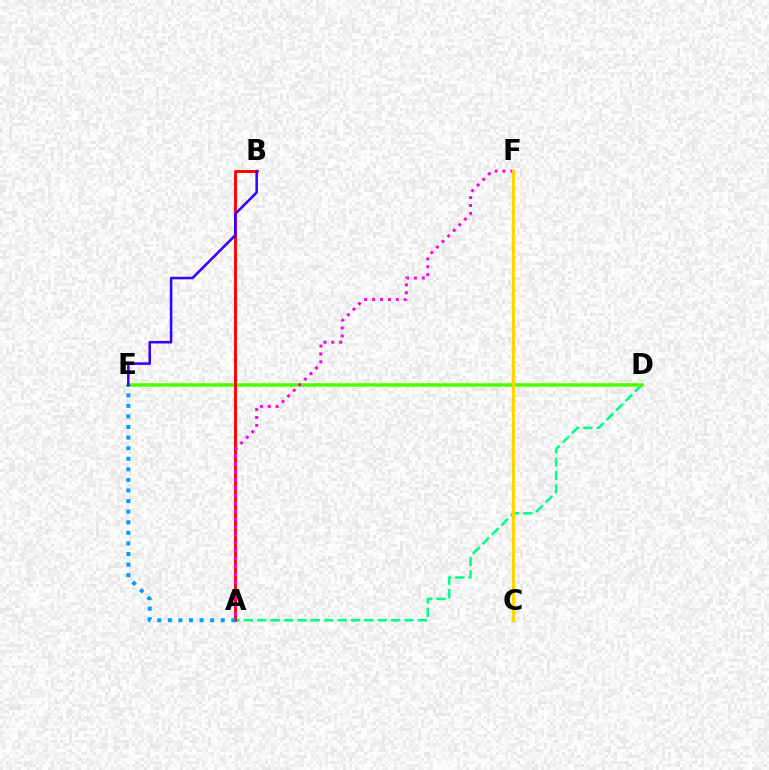{('A', 'D'): [{'color': '#00ff86', 'line_style': 'dashed', 'thickness': 1.82}], ('D', 'E'): [{'color': '#4fff00', 'line_style': 'solid', 'thickness': 2.58}], ('A', 'B'): [{'color': '#ff0000', 'line_style': 'solid', 'thickness': 2.07}], ('A', 'E'): [{'color': '#009eff', 'line_style': 'dotted', 'thickness': 2.87}], ('B', 'E'): [{'color': '#3700ff', 'line_style': 'solid', 'thickness': 1.82}], ('A', 'F'): [{'color': '#ff00ed', 'line_style': 'dotted', 'thickness': 2.15}], ('C', 'F'): [{'color': '#ffd500', 'line_style': 'solid', 'thickness': 2.4}]}